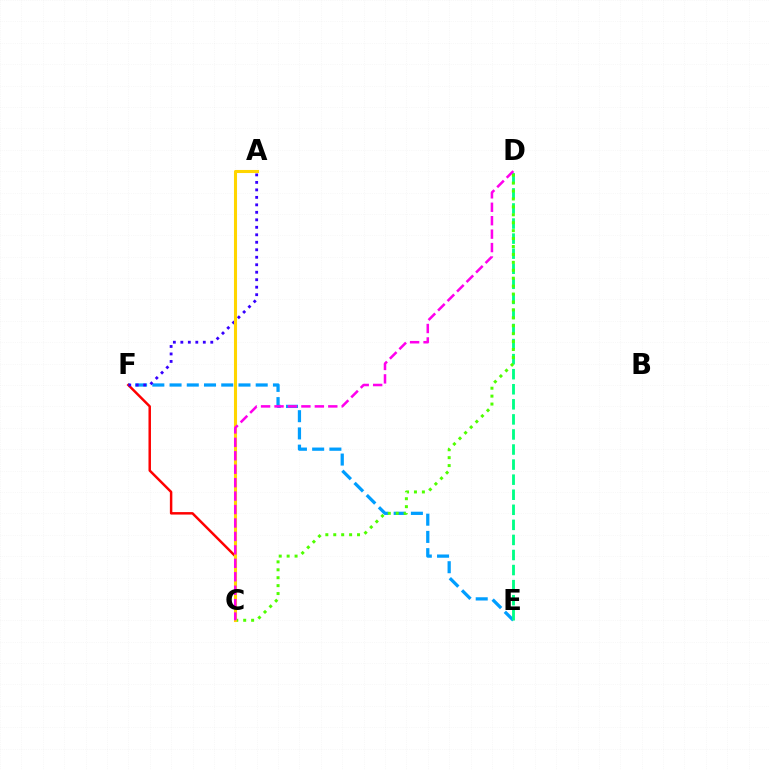{('E', 'F'): [{'color': '#009eff', 'line_style': 'dashed', 'thickness': 2.34}], ('C', 'F'): [{'color': '#ff0000', 'line_style': 'solid', 'thickness': 1.78}], ('D', 'E'): [{'color': '#00ff86', 'line_style': 'dashed', 'thickness': 2.05}], ('A', 'F'): [{'color': '#3700ff', 'line_style': 'dotted', 'thickness': 2.03}], ('C', 'D'): [{'color': '#4fff00', 'line_style': 'dotted', 'thickness': 2.15}, {'color': '#ff00ed', 'line_style': 'dashed', 'thickness': 1.83}], ('A', 'C'): [{'color': '#ffd500', 'line_style': 'solid', 'thickness': 2.21}]}